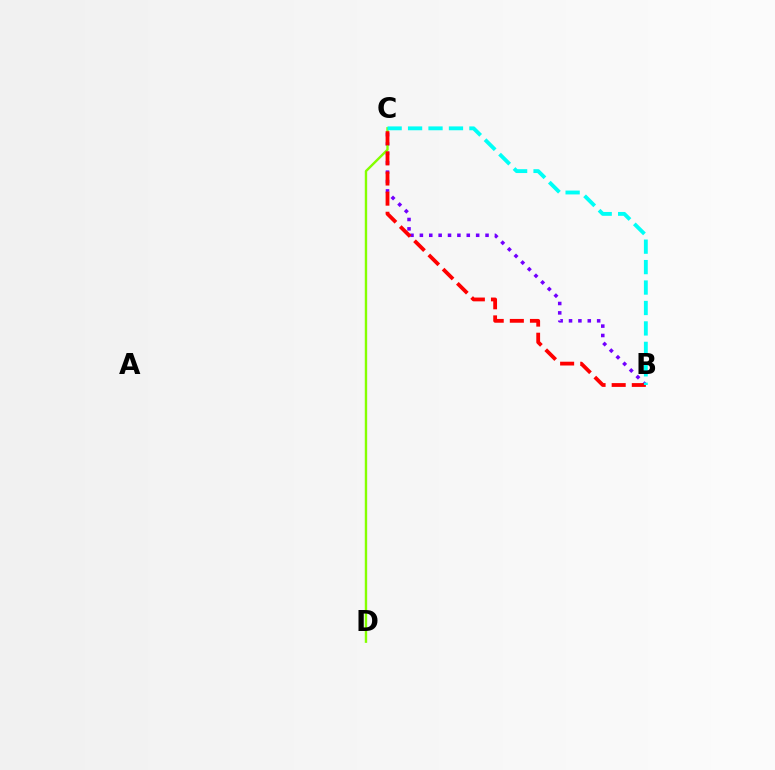{('B', 'C'): [{'color': '#7200ff', 'line_style': 'dotted', 'thickness': 2.55}, {'color': '#ff0000', 'line_style': 'dashed', 'thickness': 2.73}, {'color': '#00fff6', 'line_style': 'dashed', 'thickness': 2.78}], ('C', 'D'): [{'color': '#84ff00', 'line_style': 'solid', 'thickness': 1.72}]}